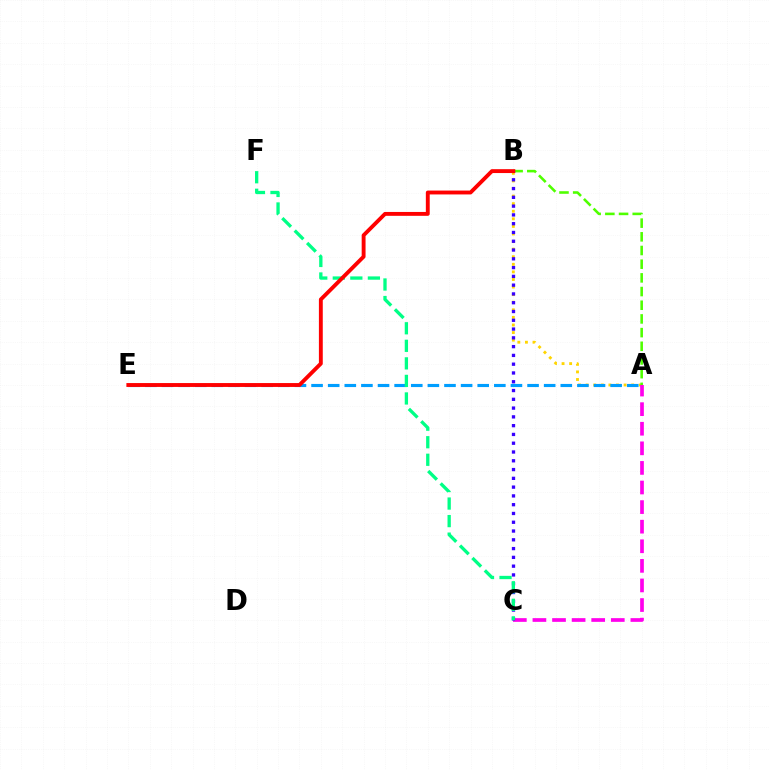{('A', 'B'): [{'color': '#ffd500', 'line_style': 'dotted', 'thickness': 2.06}, {'color': '#4fff00', 'line_style': 'dashed', 'thickness': 1.86}], ('A', 'C'): [{'color': '#ff00ed', 'line_style': 'dashed', 'thickness': 2.66}], ('A', 'E'): [{'color': '#009eff', 'line_style': 'dashed', 'thickness': 2.26}], ('B', 'C'): [{'color': '#3700ff', 'line_style': 'dotted', 'thickness': 2.39}], ('C', 'F'): [{'color': '#00ff86', 'line_style': 'dashed', 'thickness': 2.38}], ('B', 'E'): [{'color': '#ff0000', 'line_style': 'solid', 'thickness': 2.79}]}